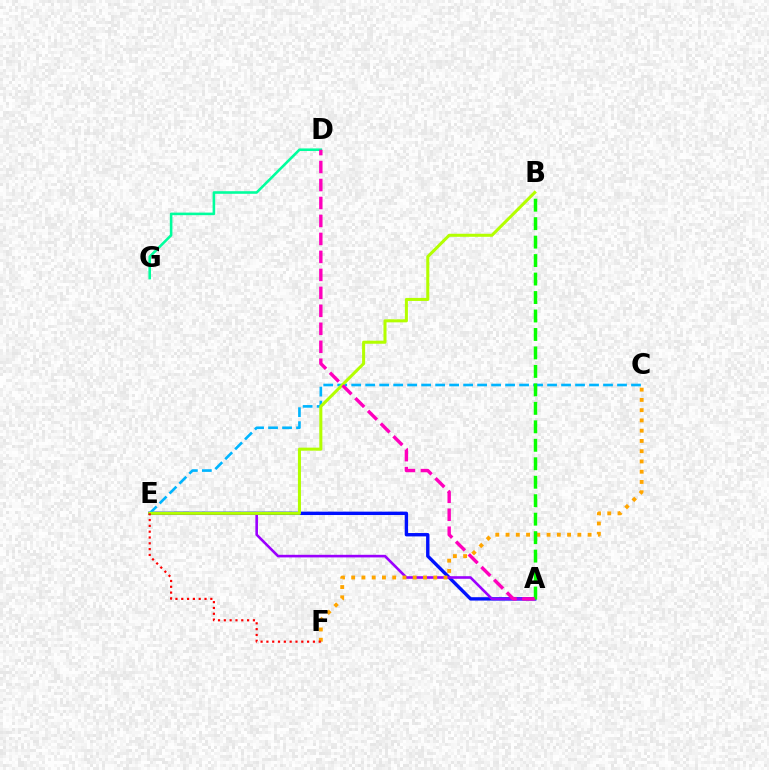{('A', 'E'): [{'color': '#0010ff', 'line_style': 'solid', 'thickness': 2.43}, {'color': '#9b00ff', 'line_style': 'solid', 'thickness': 1.88}], ('C', 'F'): [{'color': '#ffa500', 'line_style': 'dotted', 'thickness': 2.79}], ('C', 'E'): [{'color': '#00b5ff', 'line_style': 'dashed', 'thickness': 1.9}], ('B', 'E'): [{'color': '#b3ff00', 'line_style': 'solid', 'thickness': 2.19}], ('A', 'B'): [{'color': '#08ff00', 'line_style': 'dashed', 'thickness': 2.51}], ('D', 'G'): [{'color': '#00ff9d', 'line_style': 'solid', 'thickness': 1.86}], ('A', 'D'): [{'color': '#ff00bd', 'line_style': 'dashed', 'thickness': 2.44}], ('E', 'F'): [{'color': '#ff0000', 'line_style': 'dotted', 'thickness': 1.58}]}